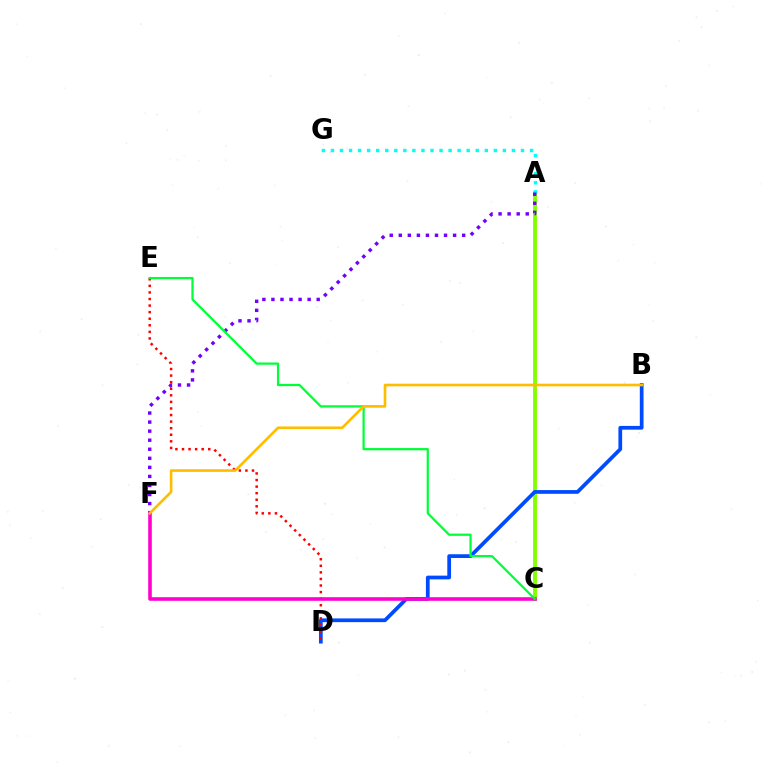{('A', 'C'): [{'color': '#84ff00', 'line_style': 'solid', 'thickness': 2.79}], ('A', 'G'): [{'color': '#00fff6', 'line_style': 'dotted', 'thickness': 2.46}], ('B', 'D'): [{'color': '#004bff', 'line_style': 'solid', 'thickness': 2.69}], ('A', 'F'): [{'color': '#7200ff', 'line_style': 'dotted', 'thickness': 2.46}], ('D', 'E'): [{'color': '#ff0000', 'line_style': 'dotted', 'thickness': 1.79}], ('C', 'F'): [{'color': '#ff00cf', 'line_style': 'solid', 'thickness': 2.58}], ('C', 'E'): [{'color': '#00ff39', 'line_style': 'solid', 'thickness': 1.62}], ('B', 'F'): [{'color': '#ffbd00', 'line_style': 'solid', 'thickness': 1.9}]}